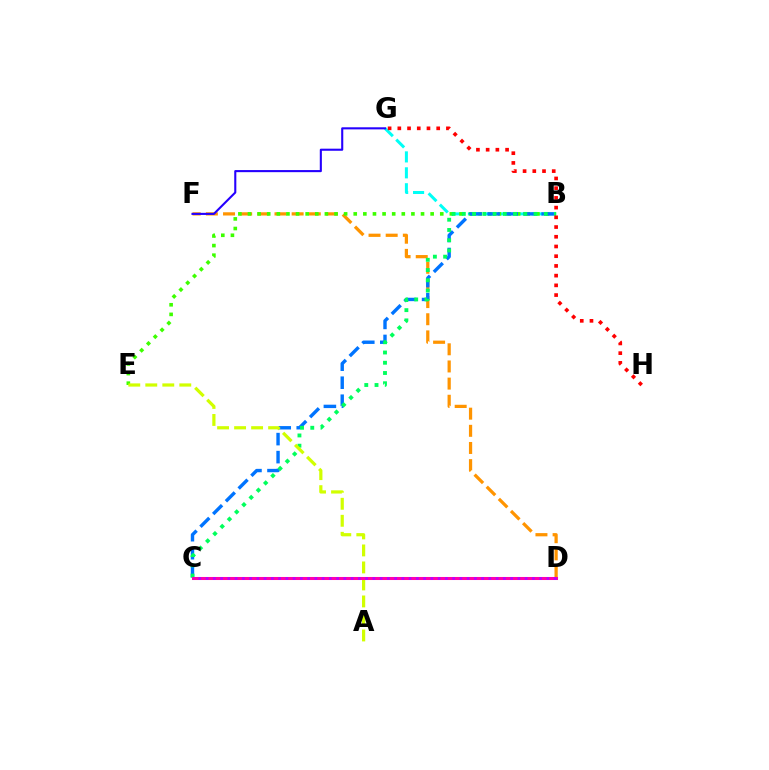{('D', 'F'): [{'color': '#ff9400', 'line_style': 'dashed', 'thickness': 2.33}], ('B', 'G'): [{'color': '#00fff6', 'line_style': 'dashed', 'thickness': 2.16}], ('B', 'E'): [{'color': '#3dff00', 'line_style': 'dotted', 'thickness': 2.61}], ('F', 'G'): [{'color': '#2500ff', 'line_style': 'solid', 'thickness': 1.51}], ('B', 'C'): [{'color': '#0074ff', 'line_style': 'dashed', 'thickness': 2.45}, {'color': '#00ff5c', 'line_style': 'dotted', 'thickness': 2.78}], ('G', 'H'): [{'color': '#ff0000', 'line_style': 'dotted', 'thickness': 2.64}], ('A', 'E'): [{'color': '#d1ff00', 'line_style': 'dashed', 'thickness': 2.31}], ('C', 'D'): [{'color': '#ff00ac', 'line_style': 'solid', 'thickness': 2.2}, {'color': '#b900ff', 'line_style': 'dotted', 'thickness': 1.97}]}